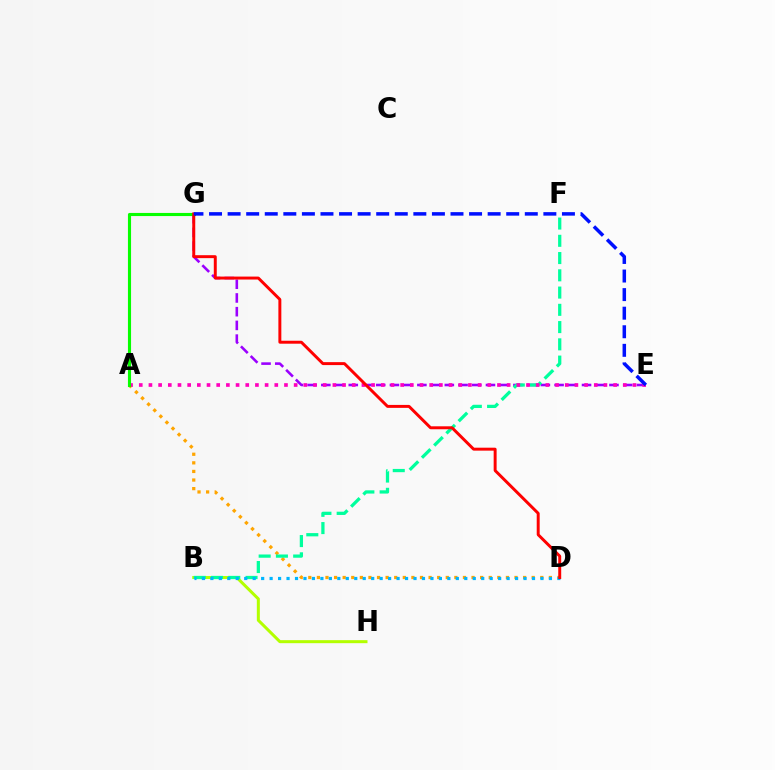{('E', 'G'): [{'color': '#9b00ff', 'line_style': 'dashed', 'thickness': 1.86}, {'color': '#0010ff', 'line_style': 'dashed', 'thickness': 2.52}], ('A', 'D'): [{'color': '#ffa500', 'line_style': 'dotted', 'thickness': 2.33}], ('B', 'H'): [{'color': '#b3ff00', 'line_style': 'solid', 'thickness': 2.17}], ('B', 'F'): [{'color': '#00ff9d', 'line_style': 'dashed', 'thickness': 2.34}], ('A', 'E'): [{'color': '#ff00bd', 'line_style': 'dotted', 'thickness': 2.63}], ('A', 'G'): [{'color': '#08ff00', 'line_style': 'solid', 'thickness': 2.24}], ('B', 'D'): [{'color': '#00b5ff', 'line_style': 'dotted', 'thickness': 2.3}], ('D', 'G'): [{'color': '#ff0000', 'line_style': 'solid', 'thickness': 2.12}]}